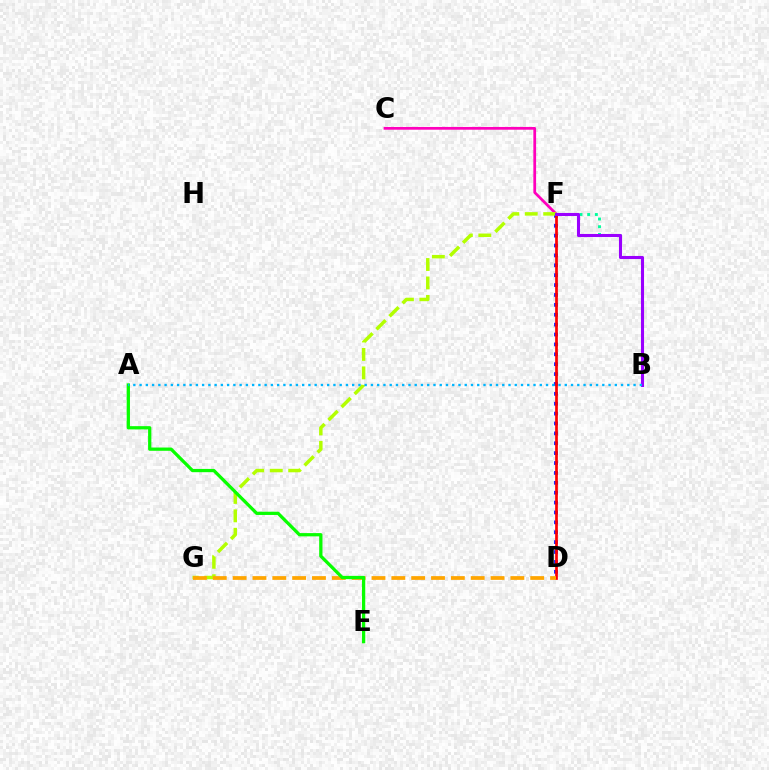{('B', 'F'): [{'color': '#00ff9d', 'line_style': 'dotted', 'thickness': 2.09}, {'color': '#9b00ff', 'line_style': 'solid', 'thickness': 2.21}], ('C', 'F'): [{'color': '#ff00bd', 'line_style': 'solid', 'thickness': 1.98}], ('D', 'F'): [{'color': '#0010ff', 'line_style': 'dotted', 'thickness': 2.69}, {'color': '#ff0000', 'line_style': 'solid', 'thickness': 1.95}], ('F', 'G'): [{'color': '#b3ff00', 'line_style': 'dashed', 'thickness': 2.5}], ('D', 'G'): [{'color': '#ffa500', 'line_style': 'dashed', 'thickness': 2.7}], ('A', 'E'): [{'color': '#08ff00', 'line_style': 'solid', 'thickness': 2.35}], ('A', 'B'): [{'color': '#00b5ff', 'line_style': 'dotted', 'thickness': 1.7}]}